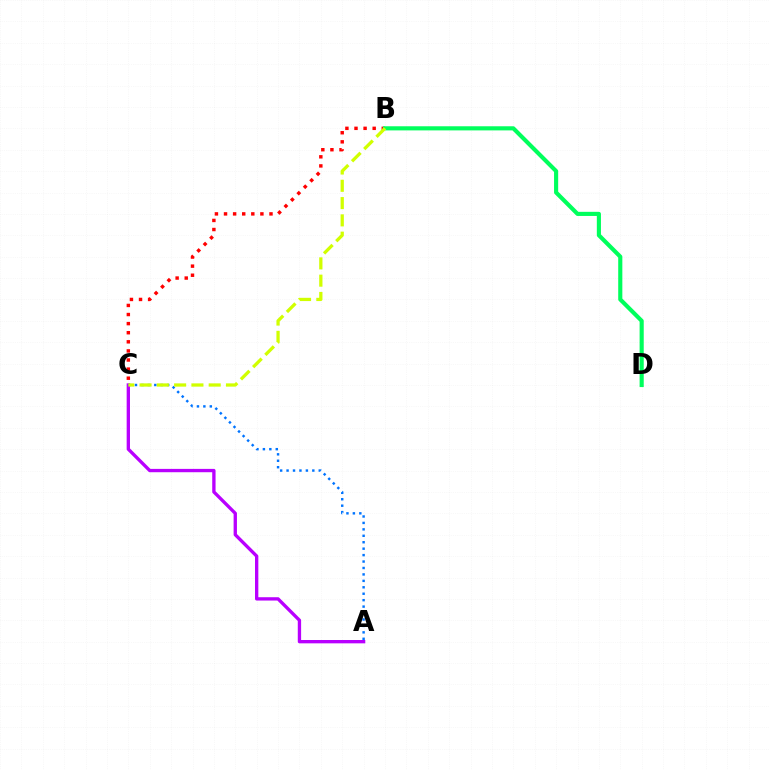{('A', 'C'): [{'color': '#b900ff', 'line_style': 'solid', 'thickness': 2.4}, {'color': '#0074ff', 'line_style': 'dotted', 'thickness': 1.75}], ('B', 'C'): [{'color': '#ff0000', 'line_style': 'dotted', 'thickness': 2.47}, {'color': '#d1ff00', 'line_style': 'dashed', 'thickness': 2.35}], ('B', 'D'): [{'color': '#00ff5c', 'line_style': 'solid', 'thickness': 2.97}]}